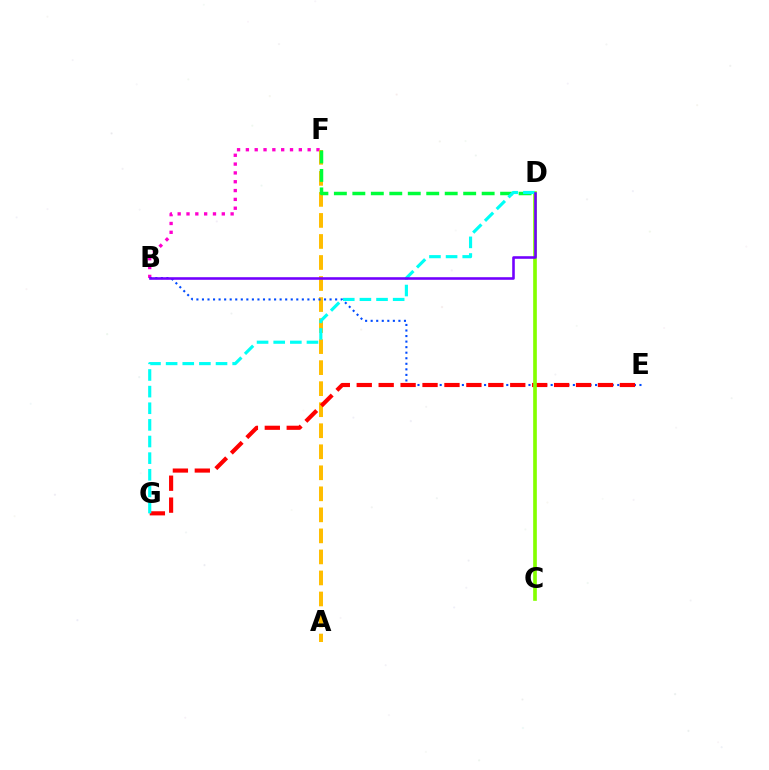{('B', 'F'): [{'color': '#ff00cf', 'line_style': 'dotted', 'thickness': 2.4}], ('A', 'F'): [{'color': '#ffbd00', 'line_style': 'dashed', 'thickness': 2.86}], ('B', 'E'): [{'color': '#004bff', 'line_style': 'dotted', 'thickness': 1.51}], ('E', 'G'): [{'color': '#ff0000', 'line_style': 'dashed', 'thickness': 2.98}], ('C', 'D'): [{'color': '#84ff00', 'line_style': 'solid', 'thickness': 2.64}], ('D', 'F'): [{'color': '#00ff39', 'line_style': 'dashed', 'thickness': 2.51}], ('D', 'G'): [{'color': '#00fff6', 'line_style': 'dashed', 'thickness': 2.26}], ('B', 'D'): [{'color': '#7200ff', 'line_style': 'solid', 'thickness': 1.86}]}